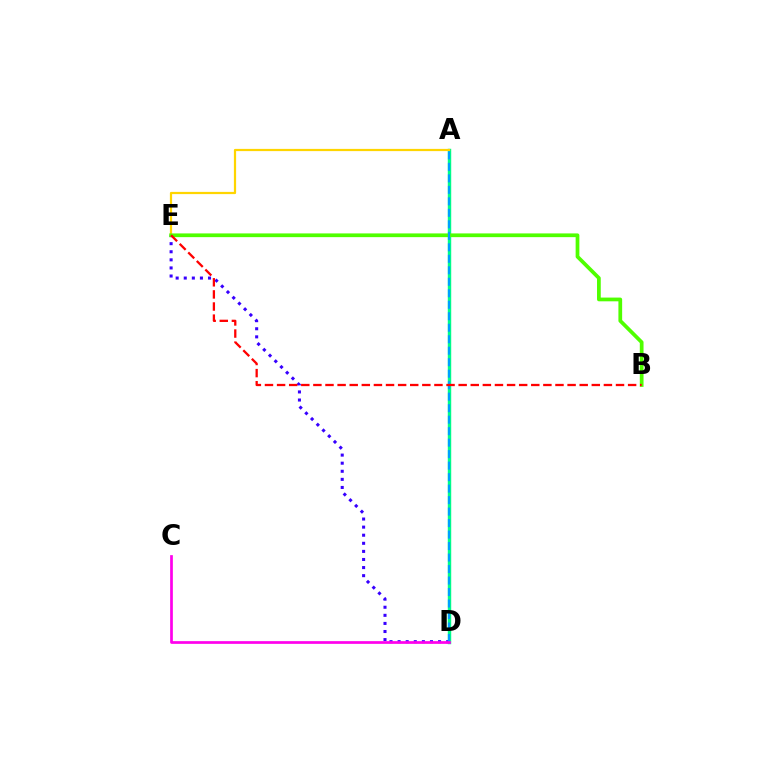{('A', 'D'): [{'color': '#00ff86', 'line_style': 'solid', 'thickness': 2.47}, {'color': '#009eff', 'line_style': 'dashed', 'thickness': 1.56}], ('D', 'E'): [{'color': '#3700ff', 'line_style': 'dotted', 'thickness': 2.2}], ('A', 'E'): [{'color': '#ffd500', 'line_style': 'solid', 'thickness': 1.6}], ('B', 'E'): [{'color': '#4fff00', 'line_style': 'solid', 'thickness': 2.69}, {'color': '#ff0000', 'line_style': 'dashed', 'thickness': 1.64}], ('C', 'D'): [{'color': '#ff00ed', 'line_style': 'solid', 'thickness': 1.95}]}